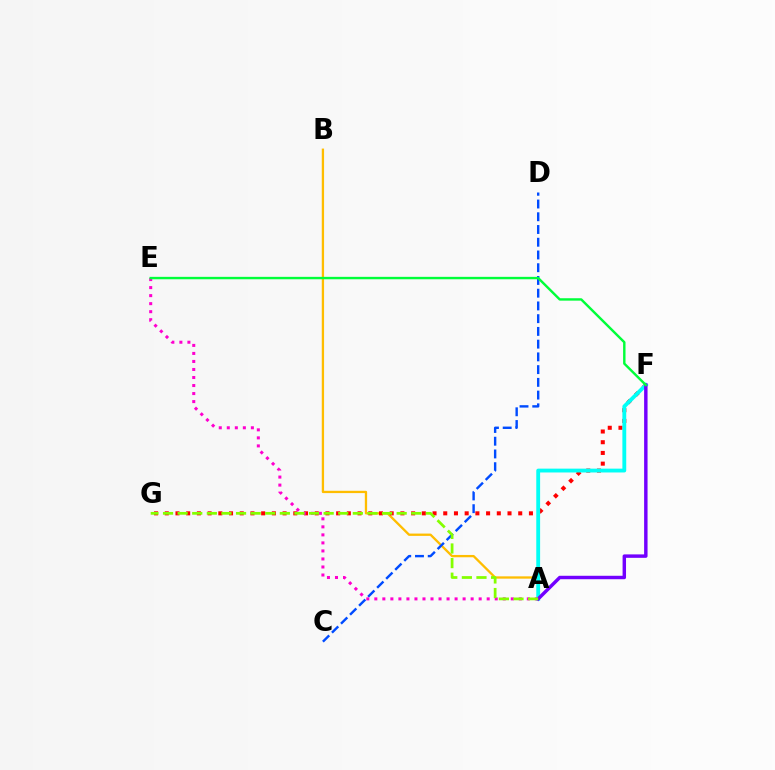{('A', 'B'): [{'color': '#ffbd00', 'line_style': 'solid', 'thickness': 1.66}], ('F', 'G'): [{'color': '#ff0000', 'line_style': 'dotted', 'thickness': 2.91}], ('A', 'F'): [{'color': '#00fff6', 'line_style': 'solid', 'thickness': 2.76}, {'color': '#7200ff', 'line_style': 'solid', 'thickness': 2.48}], ('C', 'D'): [{'color': '#004bff', 'line_style': 'dashed', 'thickness': 1.73}], ('A', 'E'): [{'color': '#ff00cf', 'line_style': 'dotted', 'thickness': 2.18}], ('A', 'G'): [{'color': '#84ff00', 'line_style': 'dashed', 'thickness': 1.98}], ('E', 'F'): [{'color': '#00ff39', 'line_style': 'solid', 'thickness': 1.74}]}